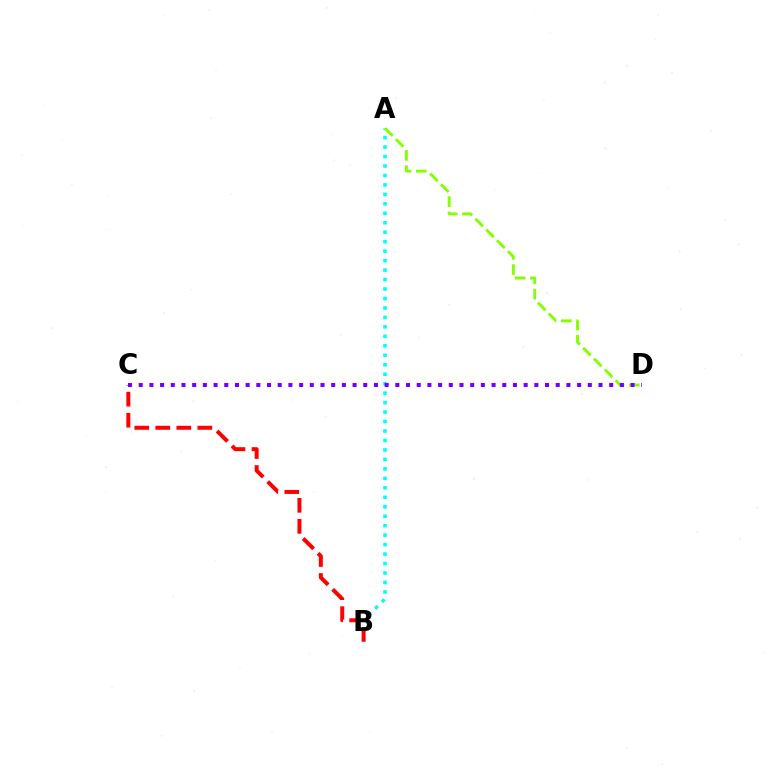{('A', 'B'): [{'color': '#00fff6', 'line_style': 'dotted', 'thickness': 2.57}], ('B', 'C'): [{'color': '#ff0000', 'line_style': 'dashed', 'thickness': 2.85}], ('A', 'D'): [{'color': '#84ff00', 'line_style': 'dashed', 'thickness': 2.08}], ('C', 'D'): [{'color': '#7200ff', 'line_style': 'dotted', 'thickness': 2.91}]}